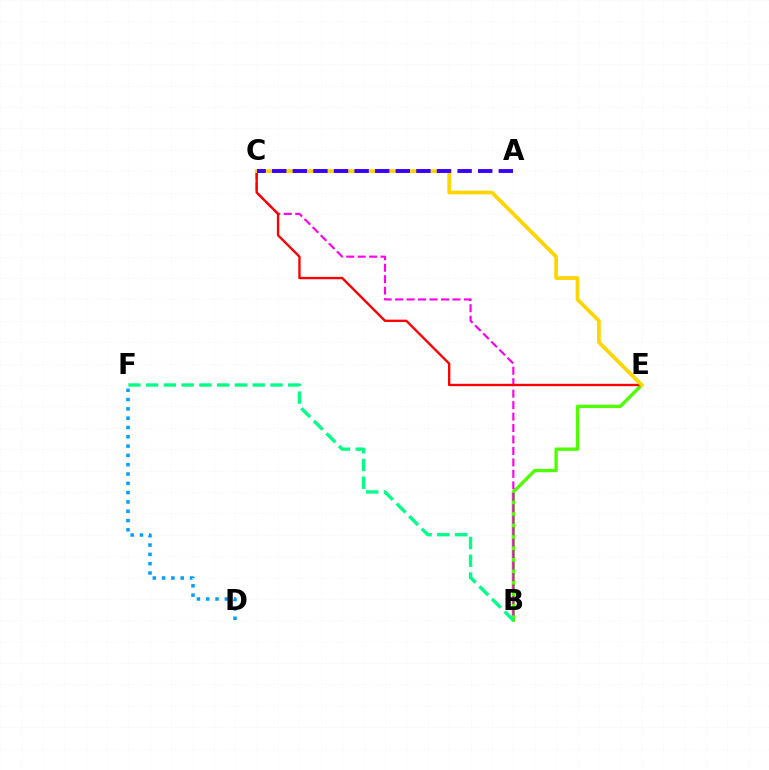{('B', 'E'): [{'color': '#4fff00', 'line_style': 'solid', 'thickness': 2.41}], ('B', 'C'): [{'color': '#ff00ed', 'line_style': 'dashed', 'thickness': 1.56}], ('C', 'E'): [{'color': '#ff0000', 'line_style': 'solid', 'thickness': 1.7}, {'color': '#ffd500', 'line_style': 'solid', 'thickness': 2.7}], ('B', 'F'): [{'color': '#00ff86', 'line_style': 'dashed', 'thickness': 2.41}], ('A', 'C'): [{'color': '#3700ff', 'line_style': 'dashed', 'thickness': 2.8}], ('D', 'F'): [{'color': '#009eff', 'line_style': 'dotted', 'thickness': 2.53}]}